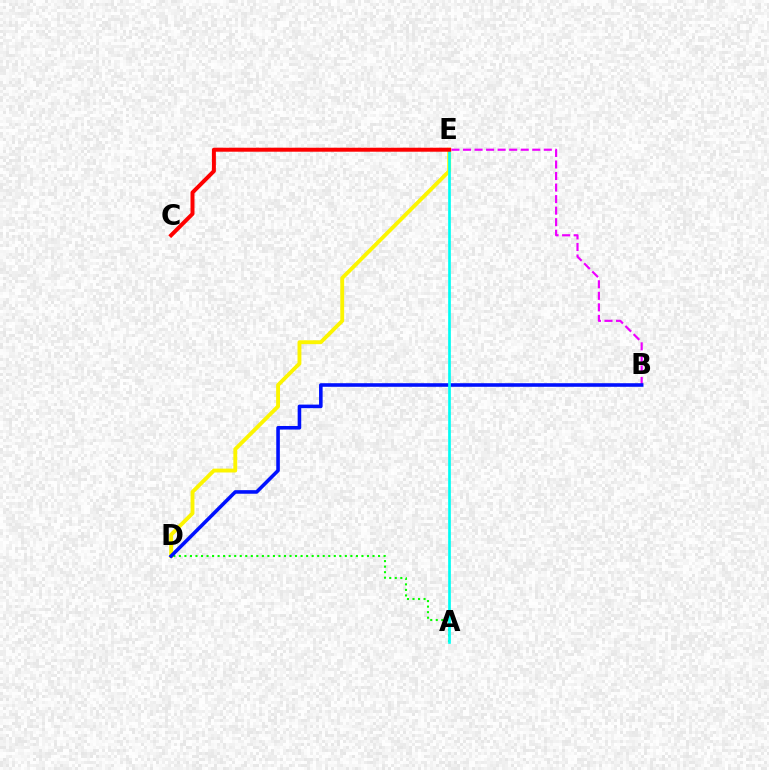{('D', 'E'): [{'color': '#fcf500', 'line_style': 'solid', 'thickness': 2.78}], ('B', 'E'): [{'color': '#ee00ff', 'line_style': 'dashed', 'thickness': 1.57}], ('A', 'D'): [{'color': '#08ff00', 'line_style': 'dotted', 'thickness': 1.5}], ('B', 'D'): [{'color': '#0010ff', 'line_style': 'solid', 'thickness': 2.58}], ('A', 'E'): [{'color': '#00fff6', 'line_style': 'solid', 'thickness': 1.93}], ('C', 'E'): [{'color': '#ff0000', 'line_style': 'solid', 'thickness': 2.86}]}